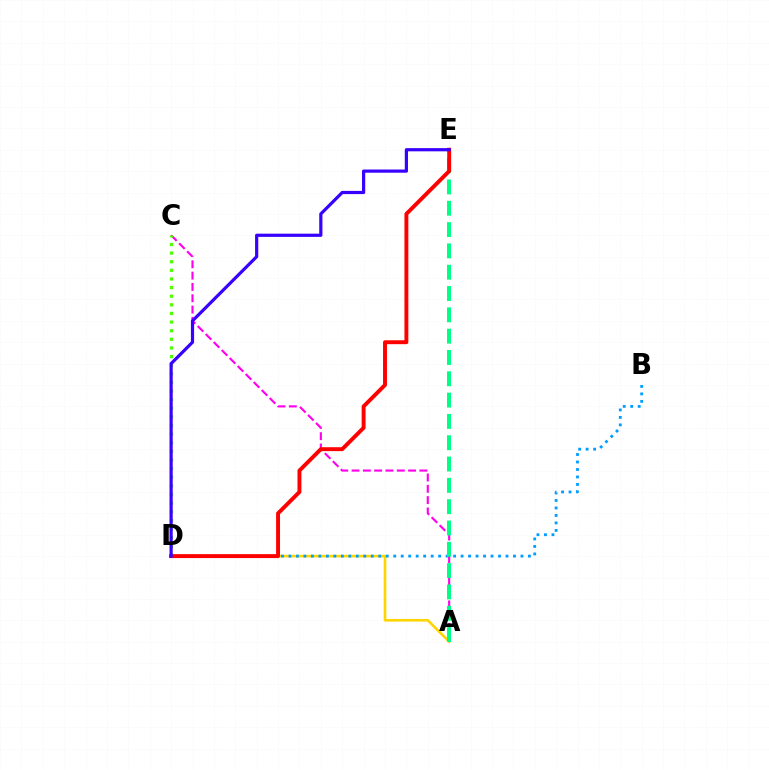{('A', 'D'): [{'color': '#ffd500', 'line_style': 'solid', 'thickness': 1.88}], ('B', 'D'): [{'color': '#009eff', 'line_style': 'dotted', 'thickness': 2.03}], ('A', 'C'): [{'color': '#ff00ed', 'line_style': 'dashed', 'thickness': 1.54}], ('A', 'E'): [{'color': '#00ff86', 'line_style': 'dashed', 'thickness': 2.9}], ('C', 'D'): [{'color': '#4fff00', 'line_style': 'dotted', 'thickness': 2.34}], ('D', 'E'): [{'color': '#ff0000', 'line_style': 'solid', 'thickness': 2.82}, {'color': '#3700ff', 'line_style': 'solid', 'thickness': 2.3}]}